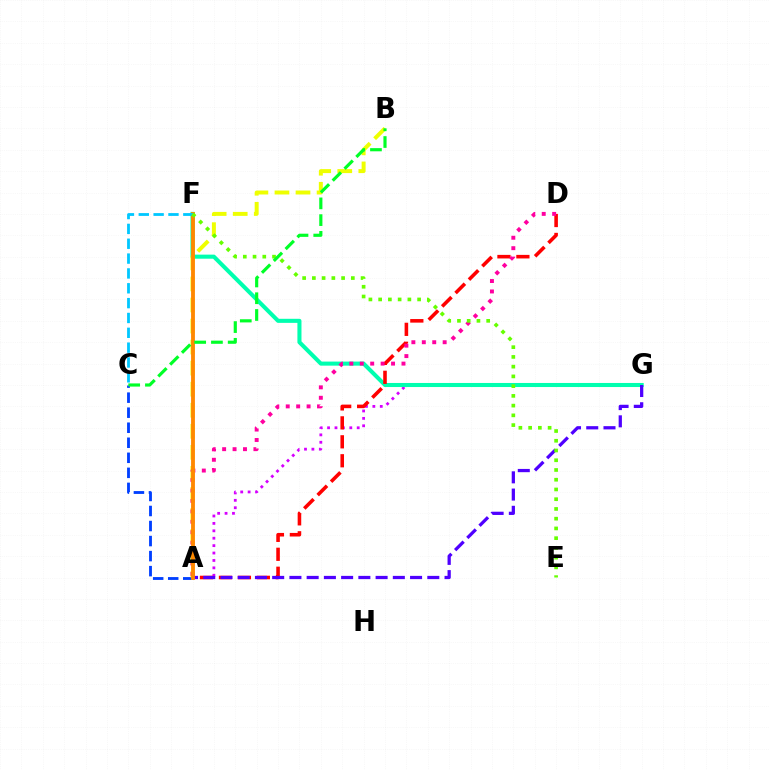{('A', 'G'): [{'color': '#d600ff', 'line_style': 'dotted', 'thickness': 2.01}, {'color': '#4f00ff', 'line_style': 'dashed', 'thickness': 2.34}], ('F', 'G'): [{'color': '#00ffaf', 'line_style': 'solid', 'thickness': 2.93}], ('A', 'D'): [{'color': '#ff0000', 'line_style': 'dashed', 'thickness': 2.57}, {'color': '#ff00a0', 'line_style': 'dotted', 'thickness': 2.83}], ('A', 'C'): [{'color': '#003fff', 'line_style': 'dashed', 'thickness': 2.04}], ('A', 'B'): [{'color': '#eeff00', 'line_style': 'dashed', 'thickness': 2.86}], ('A', 'F'): [{'color': '#ff8800', 'line_style': 'solid', 'thickness': 2.76}], ('C', 'F'): [{'color': '#00c7ff', 'line_style': 'dashed', 'thickness': 2.02}], ('E', 'F'): [{'color': '#66ff00', 'line_style': 'dotted', 'thickness': 2.65}], ('B', 'C'): [{'color': '#00ff27', 'line_style': 'dashed', 'thickness': 2.27}]}